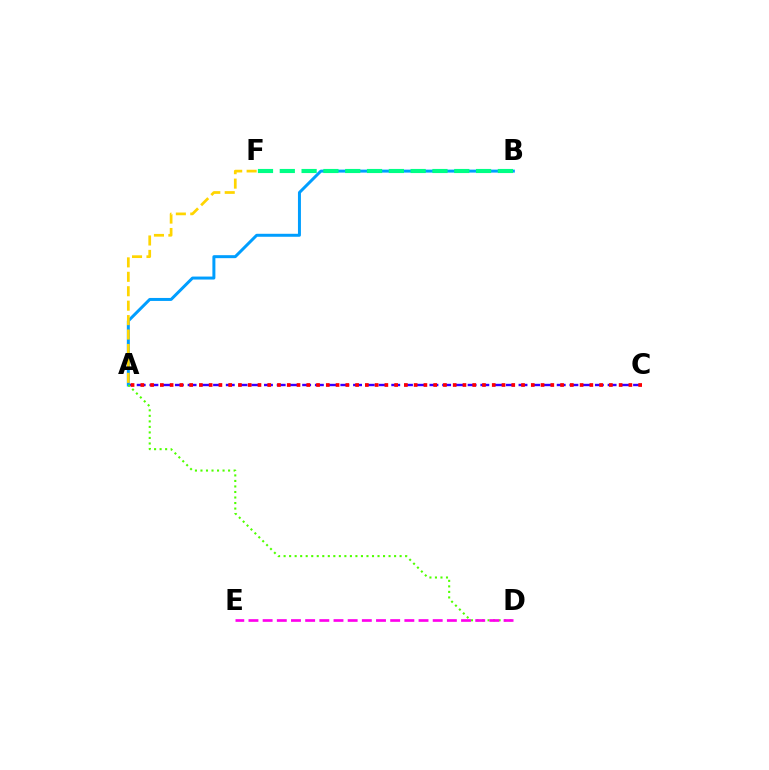{('A', 'C'): [{'color': '#3700ff', 'line_style': 'dashed', 'thickness': 1.73}, {'color': '#ff0000', 'line_style': 'dotted', 'thickness': 2.65}], ('A', 'B'): [{'color': '#009eff', 'line_style': 'solid', 'thickness': 2.15}], ('B', 'F'): [{'color': '#00ff86', 'line_style': 'dashed', 'thickness': 2.96}], ('A', 'F'): [{'color': '#ffd500', 'line_style': 'dashed', 'thickness': 1.96}], ('A', 'D'): [{'color': '#4fff00', 'line_style': 'dotted', 'thickness': 1.5}], ('D', 'E'): [{'color': '#ff00ed', 'line_style': 'dashed', 'thickness': 1.93}]}